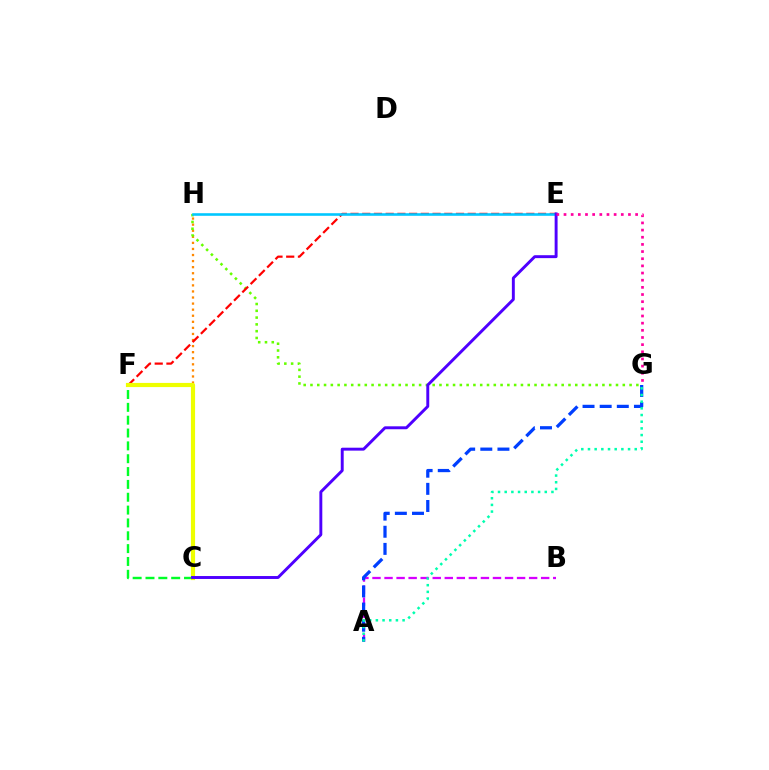{('C', 'H'): [{'color': '#ff8800', 'line_style': 'dotted', 'thickness': 1.65}], ('G', 'H'): [{'color': '#66ff00', 'line_style': 'dotted', 'thickness': 1.84}], ('E', 'F'): [{'color': '#ff0000', 'line_style': 'dashed', 'thickness': 1.59}], ('C', 'F'): [{'color': '#00ff27', 'line_style': 'dashed', 'thickness': 1.74}, {'color': '#eeff00', 'line_style': 'solid', 'thickness': 3.0}], ('E', 'H'): [{'color': '#00c7ff', 'line_style': 'solid', 'thickness': 1.87}], ('C', 'E'): [{'color': '#4f00ff', 'line_style': 'solid', 'thickness': 2.11}], ('A', 'B'): [{'color': '#d600ff', 'line_style': 'dashed', 'thickness': 1.64}], ('E', 'G'): [{'color': '#ff00a0', 'line_style': 'dotted', 'thickness': 1.95}], ('A', 'G'): [{'color': '#003fff', 'line_style': 'dashed', 'thickness': 2.33}, {'color': '#00ffaf', 'line_style': 'dotted', 'thickness': 1.81}]}